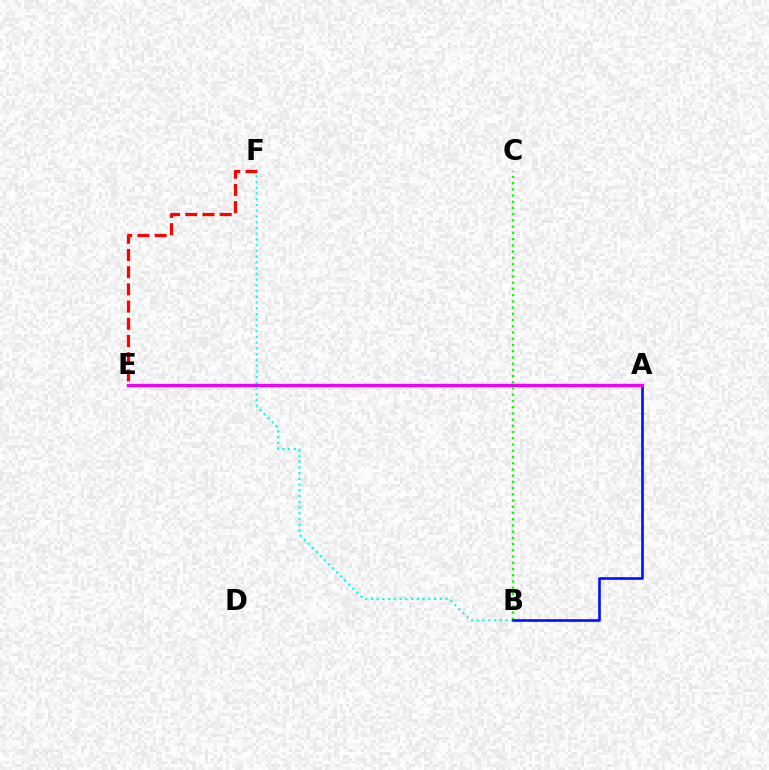{('B', 'C'): [{'color': '#08ff00', 'line_style': 'dotted', 'thickness': 1.69}], ('A', 'E'): [{'color': '#fcf500', 'line_style': 'solid', 'thickness': 2.16}, {'color': '#ee00ff', 'line_style': 'solid', 'thickness': 2.37}], ('E', 'F'): [{'color': '#ff0000', 'line_style': 'dashed', 'thickness': 2.34}], ('B', 'F'): [{'color': '#00fff6', 'line_style': 'dotted', 'thickness': 1.56}], ('A', 'B'): [{'color': '#0010ff', 'line_style': 'solid', 'thickness': 1.89}]}